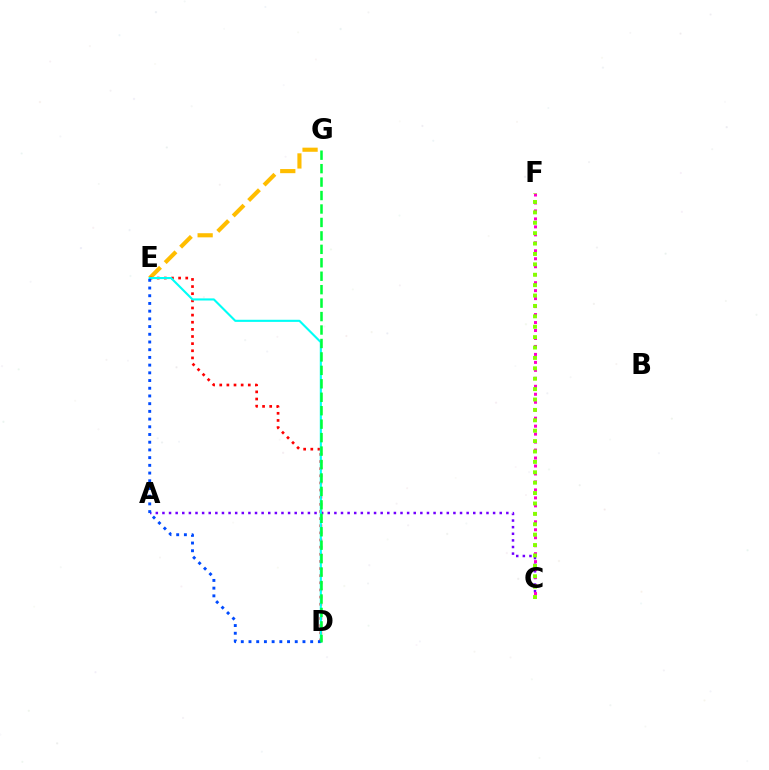{('A', 'C'): [{'color': '#7200ff', 'line_style': 'dotted', 'thickness': 1.8}], ('C', 'F'): [{'color': '#ff00cf', 'line_style': 'dotted', 'thickness': 2.17}, {'color': '#84ff00', 'line_style': 'dotted', 'thickness': 2.82}], ('E', 'G'): [{'color': '#ffbd00', 'line_style': 'dashed', 'thickness': 2.97}], ('D', 'E'): [{'color': '#ff0000', 'line_style': 'dotted', 'thickness': 1.94}, {'color': '#00fff6', 'line_style': 'solid', 'thickness': 1.52}, {'color': '#004bff', 'line_style': 'dotted', 'thickness': 2.09}], ('D', 'G'): [{'color': '#00ff39', 'line_style': 'dashed', 'thickness': 1.83}]}